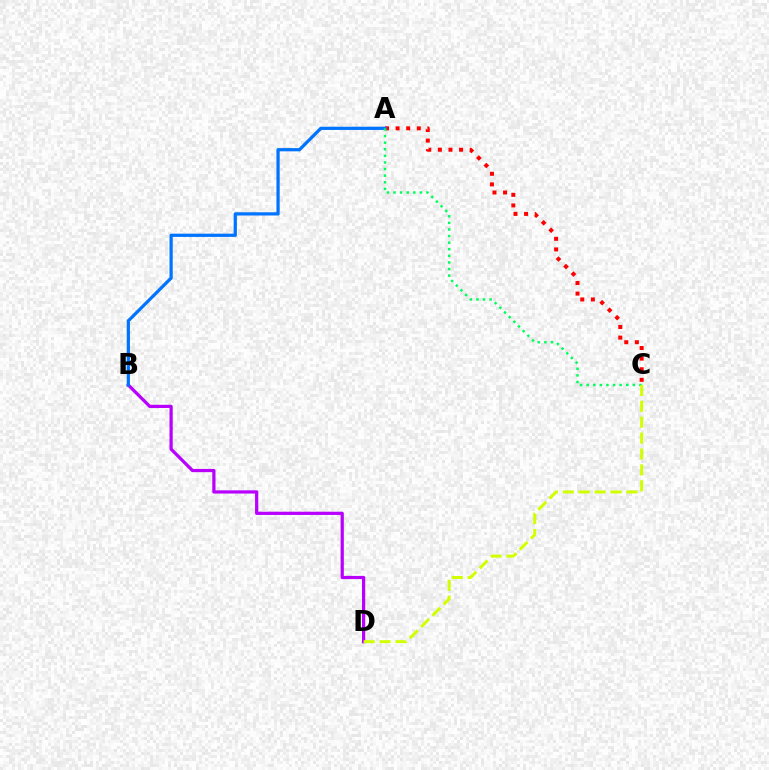{('A', 'C'): [{'color': '#ff0000', 'line_style': 'dotted', 'thickness': 2.88}, {'color': '#00ff5c', 'line_style': 'dotted', 'thickness': 1.79}], ('B', 'D'): [{'color': '#b900ff', 'line_style': 'solid', 'thickness': 2.32}], ('A', 'B'): [{'color': '#0074ff', 'line_style': 'solid', 'thickness': 2.33}], ('C', 'D'): [{'color': '#d1ff00', 'line_style': 'dashed', 'thickness': 2.16}]}